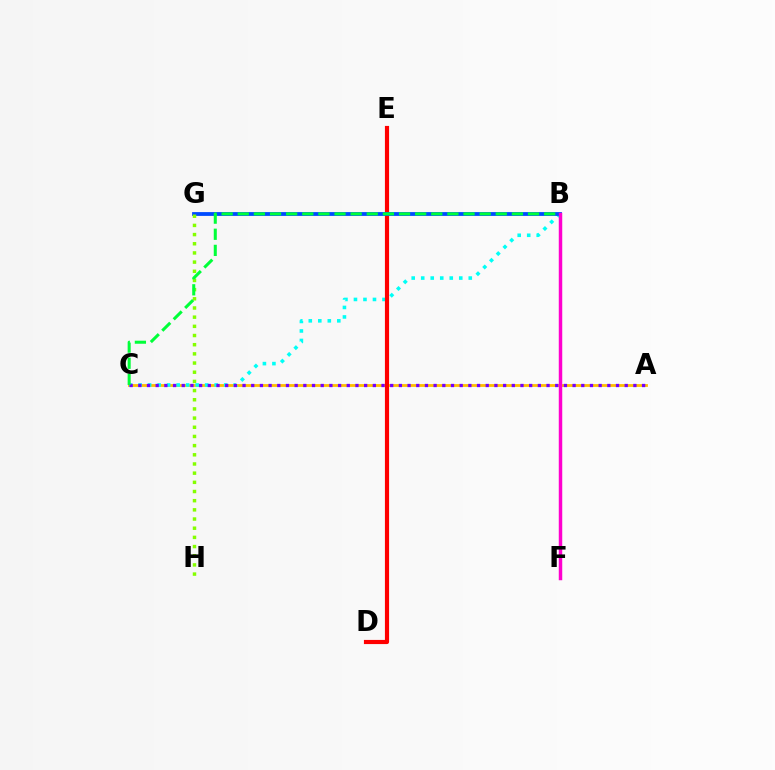{('A', 'C'): [{'color': '#ffbd00', 'line_style': 'solid', 'thickness': 2.02}, {'color': '#7200ff', 'line_style': 'dotted', 'thickness': 2.36}], ('B', 'C'): [{'color': '#00fff6', 'line_style': 'dotted', 'thickness': 2.58}, {'color': '#00ff39', 'line_style': 'dashed', 'thickness': 2.19}], ('D', 'E'): [{'color': '#ff0000', 'line_style': 'solid', 'thickness': 2.99}], ('B', 'G'): [{'color': '#004bff', 'line_style': 'solid', 'thickness': 2.74}], ('B', 'F'): [{'color': '#ff00cf', 'line_style': 'solid', 'thickness': 2.49}], ('G', 'H'): [{'color': '#84ff00', 'line_style': 'dotted', 'thickness': 2.49}]}